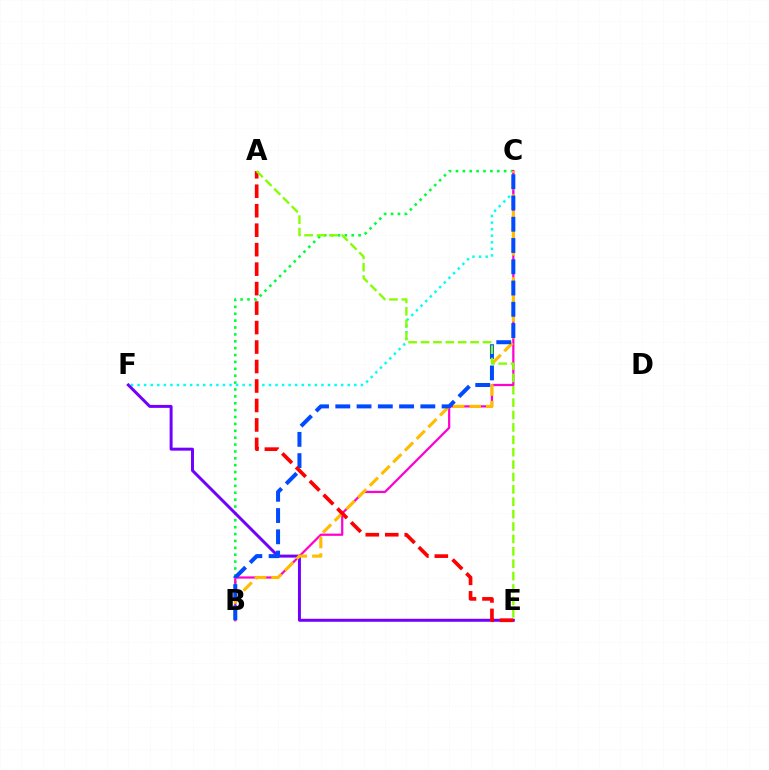{('B', 'C'): [{'color': '#00ff39', 'line_style': 'dotted', 'thickness': 1.87}, {'color': '#ff00cf', 'line_style': 'solid', 'thickness': 1.61}, {'color': '#ffbd00', 'line_style': 'dashed', 'thickness': 2.25}, {'color': '#004bff', 'line_style': 'dashed', 'thickness': 2.89}], ('C', 'F'): [{'color': '#00fff6', 'line_style': 'dotted', 'thickness': 1.78}], ('E', 'F'): [{'color': '#7200ff', 'line_style': 'solid', 'thickness': 2.14}], ('A', 'E'): [{'color': '#ff0000', 'line_style': 'dashed', 'thickness': 2.65}, {'color': '#84ff00', 'line_style': 'dashed', 'thickness': 1.68}]}